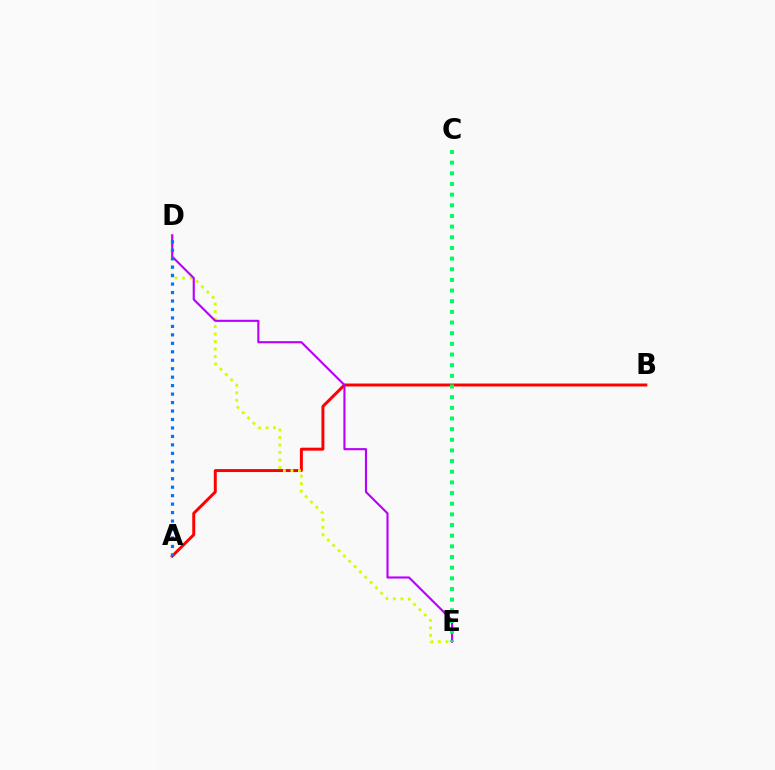{('A', 'B'): [{'color': '#ff0000', 'line_style': 'solid', 'thickness': 2.13}], ('D', 'E'): [{'color': '#d1ff00', 'line_style': 'dotted', 'thickness': 2.04}, {'color': '#b900ff', 'line_style': 'solid', 'thickness': 1.53}], ('C', 'E'): [{'color': '#00ff5c', 'line_style': 'dotted', 'thickness': 2.9}], ('A', 'D'): [{'color': '#0074ff', 'line_style': 'dotted', 'thickness': 2.3}]}